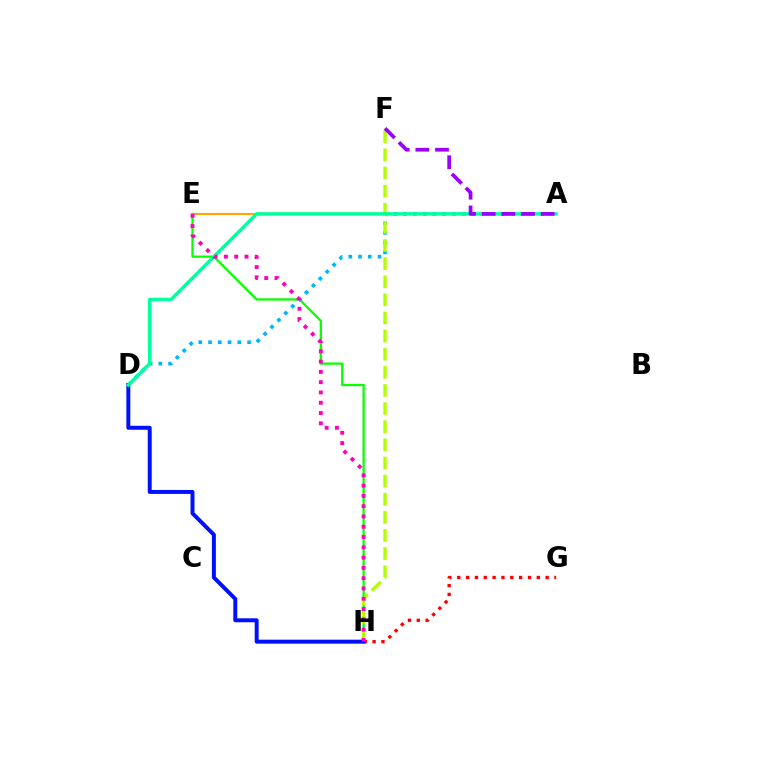{('E', 'H'): [{'color': '#08ff00', 'line_style': 'solid', 'thickness': 1.63}, {'color': '#ff00bd', 'line_style': 'dotted', 'thickness': 2.79}], ('A', 'D'): [{'color': '#00b5ff', 'line_style': 'dotted', 'thickness': 2.65}, {'color': '#00ff9d', 'line_style': 'solid', 'thickness': 2.47}], ('G', 'H'): [{'color': '#ff0000', 'line_style': 'dotted', 'thickness': 2.4}], ('F', 'H'): [{'color': '#b3ff00', 'line_style': 'dashed', 'thickness': 2.46}], ('D', 'H'): [{'color': '#0010ff', 'line_style': 'solid', 'thickness': 2.85}], ('A', 'E'): [{'color': '#ffa500', 'line_style': 'solid', 'thickness': 1.51}], ('A', 'F'): [{'color': '#9b00ff', 'line_style': 'dashed', 'thickness': 2.67}]}